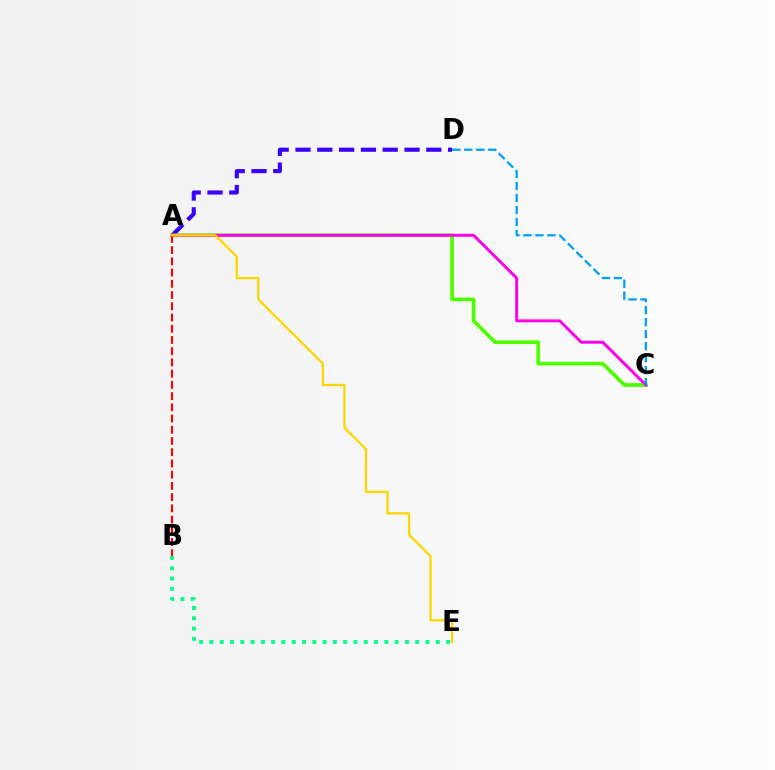{('A', 'D'): [{'color': '#3700ff', 'line_style': 'dashed', 'thickness': 2.96}], ('A', 'C'): [{'color': '#4fff00', 'line_style': 'solid', 'thickness': 2.66}, {'color': '#ff00ed', 'line_style': 'solid', 'thickness': 2.12}], ('A', 'B'): [{'color': '#ff0000', 'line_style': 'dashed', 'thickness': 1.53}], ('B', 'E'): [{'color': '#00ff86', 'line_style': 'dotted', 'thickness': 2.8}], ('C', 'D'): [{'color': '#009eff', 'line_style': 'dashed', 'thickness': 1.63}], ('A', 'E'): [{'color': '#ffd500', 'line_style': 'solid', 'thickness': 1.64}]}